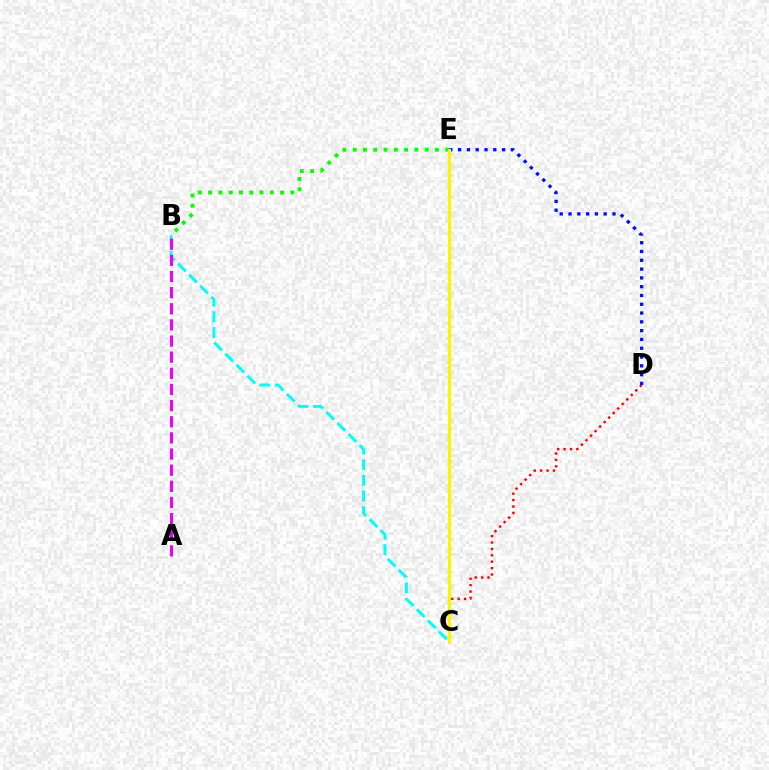{('B', 'C'): [{'color': '#00fff6', 'line_style': 'dashed', 'thickness': 2.13}], ('B', 'E'): [{'color': '#08ff00', 'line_style': 'dotted', 'thickness': 2.79}], ('C', 'D'): [{'color': '#ff0000', 'line_style': 'dotted', 'thickness': 1.74}], ('A', 'B'): [{'color': '#ee00ff', 'line_style': 'dashed', 'thickness': 2.19}], ('D', 'E'): [{'color': '#0010ff', 'line_style': 'dotted', 'thickness': 2.39}], ('C', 'E'): [{'color': '#fcf500', 'line_style': 'solid', 'thickness': 2.29}]}